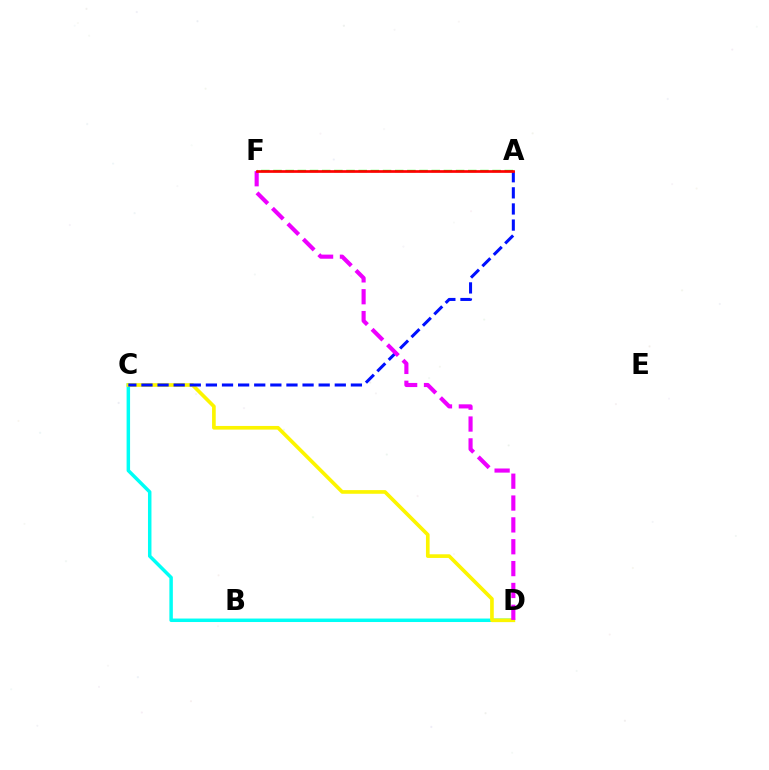{('C', 'D'): [{'color': '#00fff6', 'line_style': 'solid', 'thickness': 2.51}, {'color': '#fcf500', 'line_style': 'solid', 'thickness': 2.63}], ('A', 'C'): [{'color': '#0010ff', 'line_style': 'dashed', 'thickness': 2.19}], ('A', 'F'): [{'color': '#08ff00', 'line_style': 'dashed', 'thickness': 1.65}, {'color': '#ff0000', 'line_style': 'solid', 'thickness': 1.94}], ('D', 'F'): [{'color': '#ee00ff', 'line_style': 'dashed', 'thickness': 2.97}]}